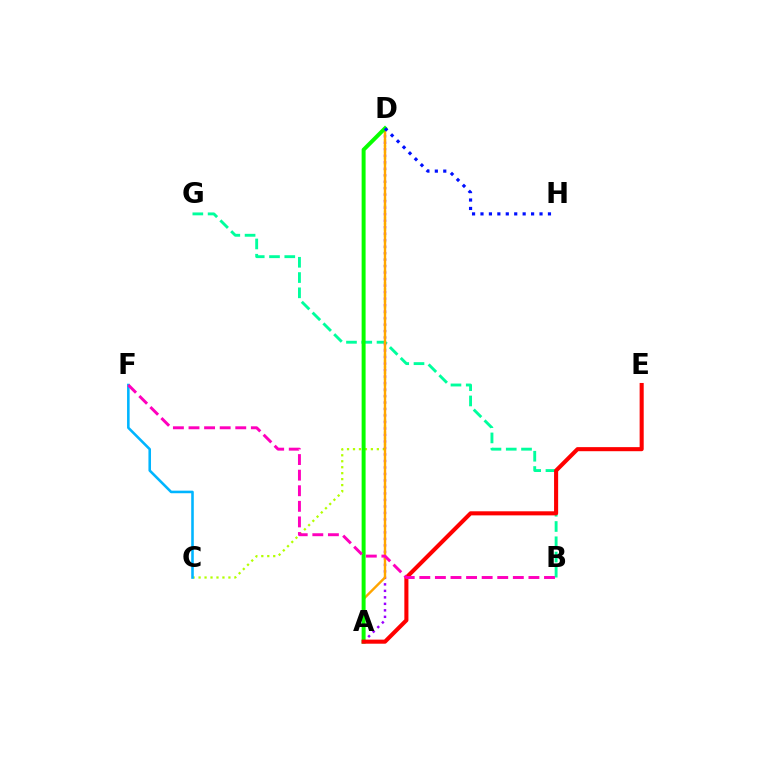{('B', 'G'): [{'color': '#00ff9d', 'line_style': 'dashed', 'thickness': 2.08}], ('C', 'D'): [{'color': '#b3ff00', 'line_style': 'dotted', 'thickness': 1.62}], ('A', 'D'): [{'color': '#9b00ff', 'line_style': 'dotted', 'thickness': 1.76}, {'color': '#ffa500', 'line_style': 'solid', 'thickness': 1.73}, {'color': '#08ff00', 'line_style': 'solid', 'thickness': 2.86}], ('C', 'F'): [{'color': '#00b5ff', 'line_style': 'solid', 'thickness': 1.85}], ('D', 'H'): [{'color': '#0010ff', 'line_style': 'dotted', 'thickness': 2.29}], ('A', 'E'): [{'color': '#ff0000', 'line_style': 'solid', 'thickness': 2.93}], ('B', 'F'): [{'color': '#ff00bd', 'line_style': 'dashed', 'thickness': 2.12}]}